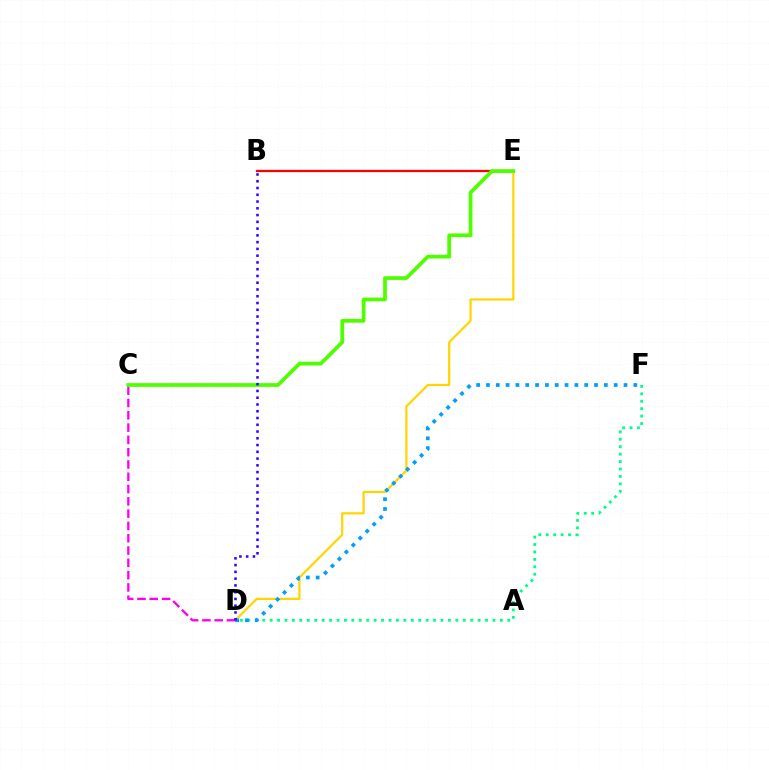{('D', 'E'): [{'color': '#ffd500', 'line_style': 'solid', 'thickness': 1.6}], ('D', 'F'): [{'color': '#00ff86', 'line_style': 'dotted', 'thickness': 2.02}, {'color': '#009eff', 'line_style': 'dotted', 'thickness': 2.67}], ('C', 'D'): [{'color': '#ff00ed', 'line_style': 'dashed', 'thickness': 1.67}], ('B', 'E'): [{'color': '#ff0000', 'line_style': 'solid', 'thickness': 1.65}], ('C', 'E'): [{'color': '#4fff00', 'line_style': 'solid', 'thickness': 2.7}], ('B', 'D'): [{'color': '#3700ff', 'line_style': 'dotted', 'thickness': 1.84}]}